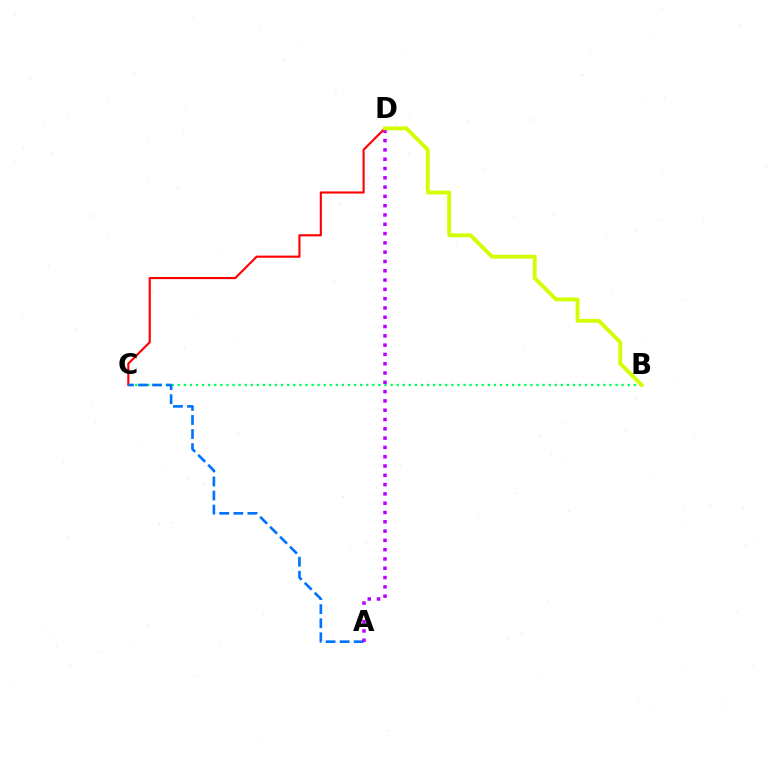{('C', 'D'): [{'color': '#ff0000', 'line_style': 'solid', 'thickness': 1.54}], ('B', 'C'): [{'color': '#00ff5c', 'line_style': 'dotted', 'thickness': 1.65}], ('A', 'C'): [{'color': '#0074ff', 'line_style': 'dashed', 'thickness': 1.91}], ('A', 'D'): [{'color': '#b900ff', 'line_style': 'dotted', 'thickness': 2.53}], ('B', 'D'): [{'color': '#d1ff00', 'line_style': 'solid', 'thickness': 2.77}]}